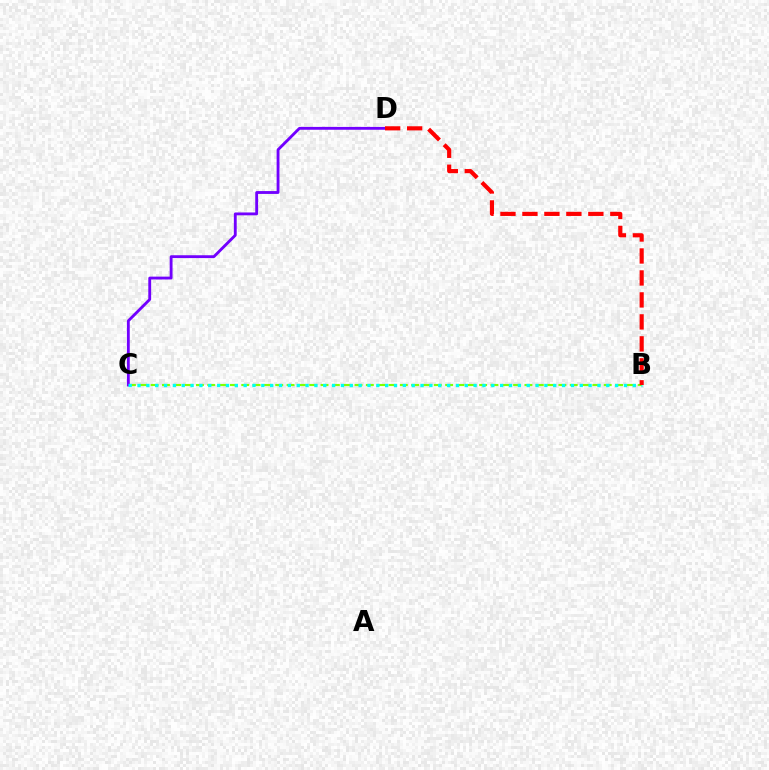{('B', 'C'): [{'color': '#84ff00', 'line_style': 'dashed', 'thickness': 1.54}, {'color': '#00fff6', 'line_style': 'dotted', 'thickness': 2.4}], ('C', 'D'): [{'color': '#7200ff', 'line_style': 'solid', 'thickness': 2.05}], ('B', 'D'): [{'color': '#ff0000', 'line_style': 'dashed', 'thickness': 2.99}]}